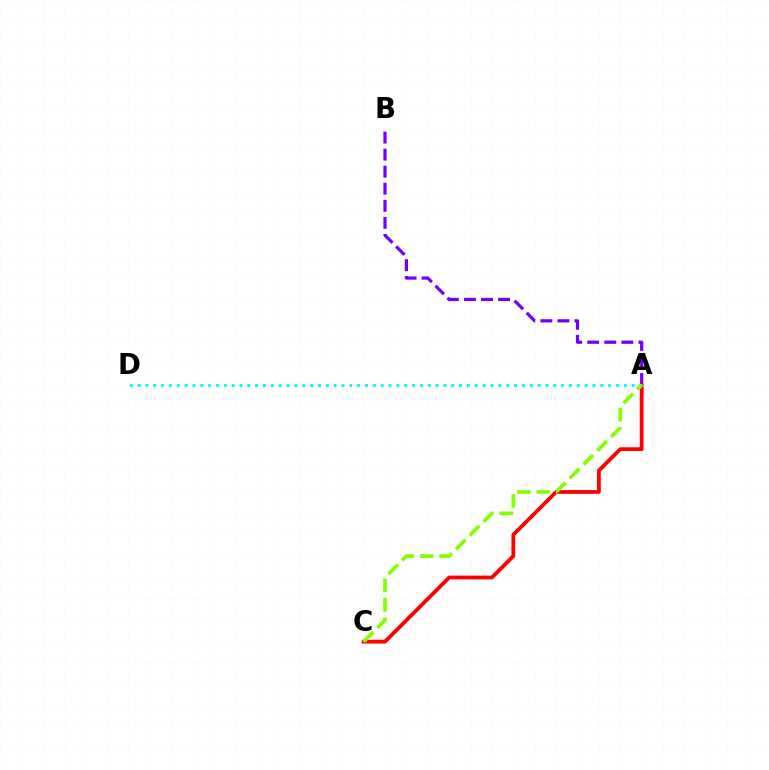{('A', 'B'): [{'color': '#7200ff', 'line_style': 'dashed', 'thickness': 2.32}], ('A', 'C'): [{'color': '#ff0000', 'line_style': 'solid', 'thickness': 2.73}, {'color': '#84ff00', 'line_style': 'dashed', 'thickness': 2.64}], ('A', 'D'): [{'color': '#00fff6', 'line_style': 'dotted', 'thickness': 2.13}]}